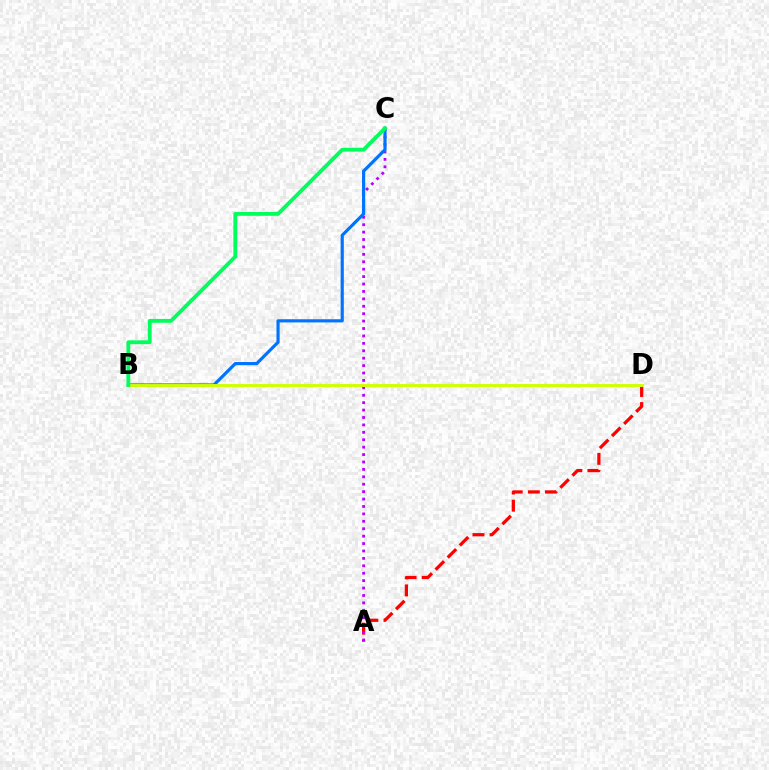{('A', 'D'): [{'color': '#ff0000', 'line_style': 'dashed', 'thickness': 2.33}], ('A', 'C'): [{'color': '#b900ff', 'line_style': 'dotted', 'thickness': 2.01}], ('B', 'C'): [{'color': '#0074ff', 'line_style': 'solid', 'thickness': 2.29}, {'color': '#00ff5c', 'line_style': 'solid', 'thickness': 2.76}], ('B', 'D'): [{'color': '#d1ff00', 'line_style': 'solid', 'thickness': 2.1}]}